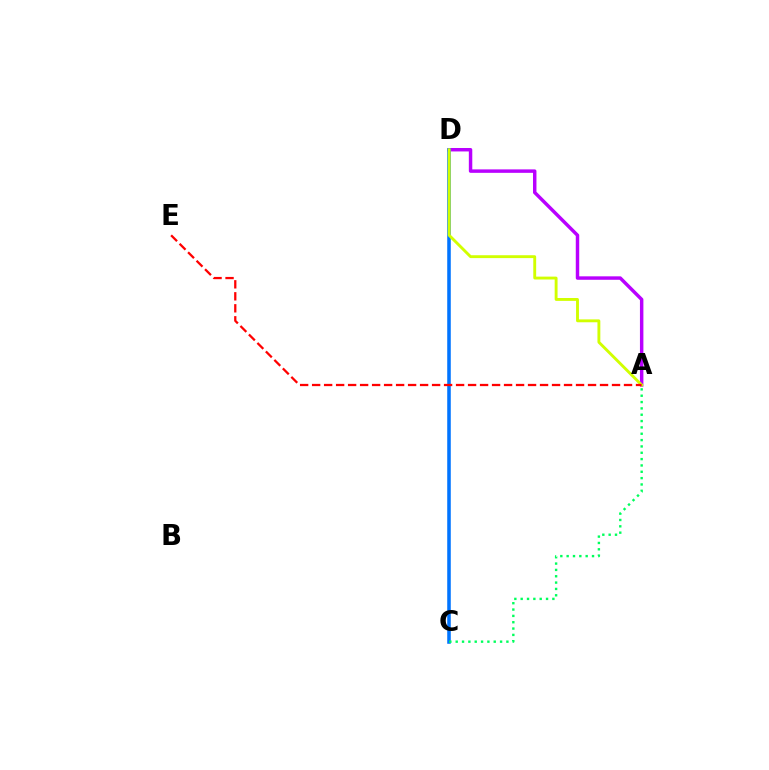{('A', 'D'): [{'color': '#b900ff', 'line_style': 'solid', 'thickness': 2.48}, {'color': '#d1ff00', 'line_style': 'solid', 'thickness': 2.07}], ('C', 'D'): [{'color': '#0074ff', 'line_style': 'solid', 'thickness': 2.55}], ('A', 'C'): [{'color': '#00ff5c', 'line_style': 'dotted', 'thickness': 1.72}], ('A', 'E'): [{'color': '#ff0000', 'line_style': 'dashed', 'thickness': 1.63}]}